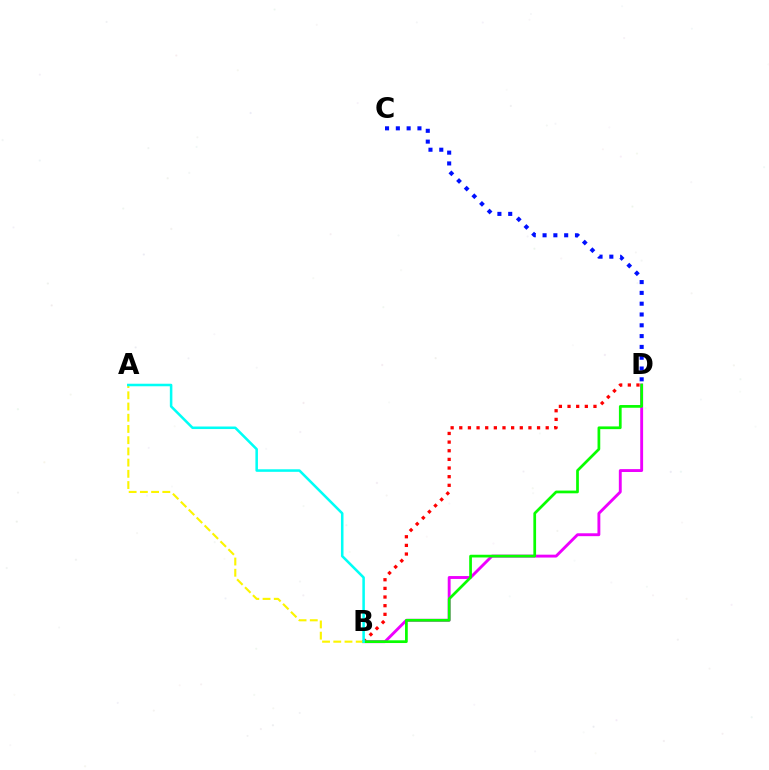{('B', 'D'): [{'color': '#ff0000', 'line_style': 'dotted', 'thickness': 2.35}, {'color': '#ee00ff', 'line_style': 'solid', 'thickness': 2.07}, {'color': '#08ff00', 'line_style': 'solid', 'thickness': 1.96}], ('A', 'B'): [{'color': '#fcf500', 'line_style': 'dashed', 'thickness': 1.52}, {'color': '#00fff6', 'line_style': 'solid', 'thickness': 1.83}], ('C', 'D'): [{'color': '#0010ff', 'line_style': 'dotted', 'thickness': 2.94}]}